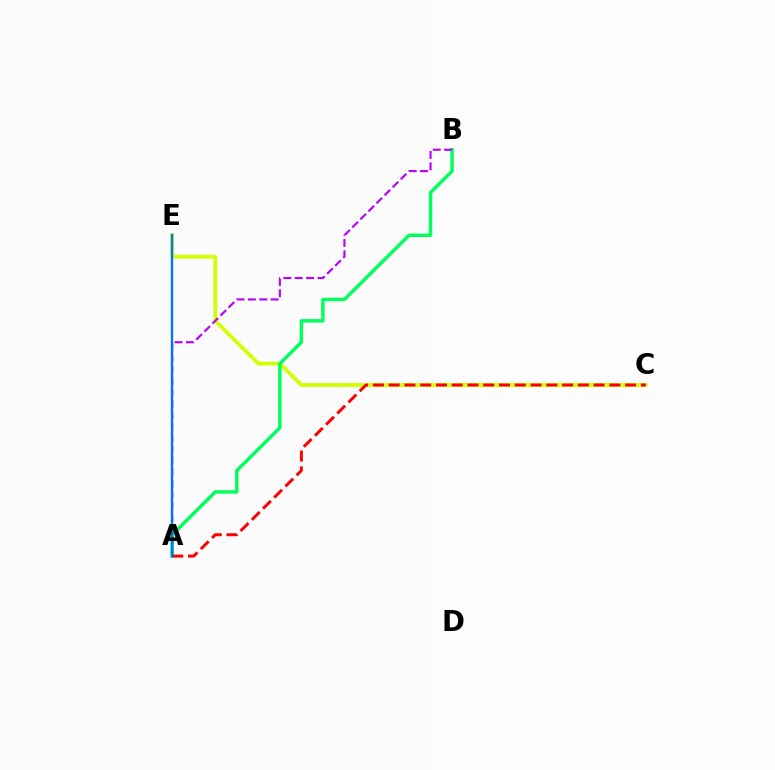{('C', 'E'): [{'color': '#d1ff00', 'line_style': 'solid', 'thickness': 2.71}], ('A', 'B'): [{'color': '#00ff5c', 'line_style': 'solid', 'thickness': 2.46}, {'color': '#b900ff', 'line_style': 'dashed', 'thickness': 1.54}], ('A', 'C'): [{'color': '#ff0000', 'line_style': 'dashed', 'thickness': 2.14}], ('A', 'E'): [{'color': '#0074ff', 'line_style': 'solid', 'thickness': 1.71}]}